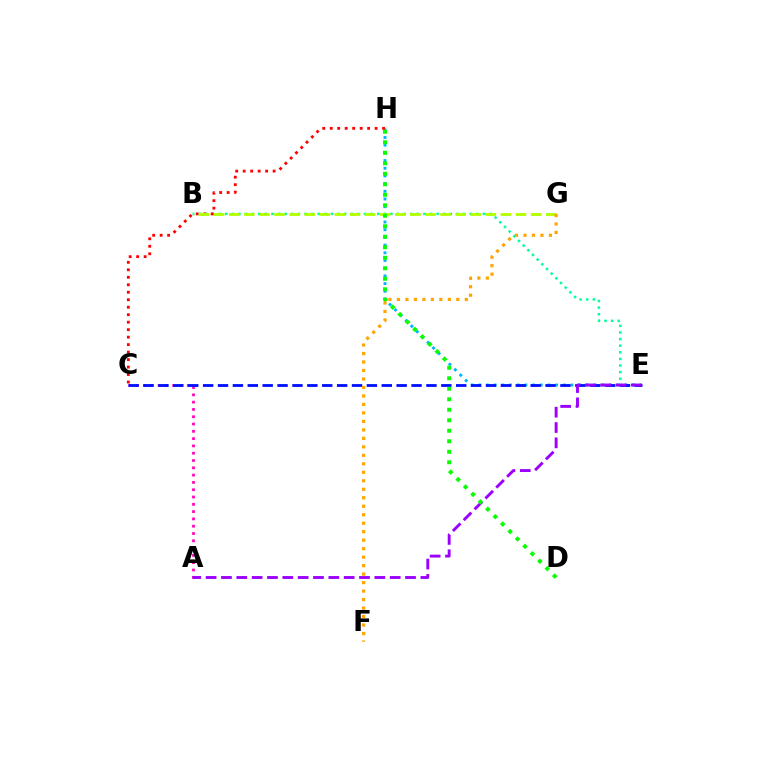{('B', 'E'): [{'color': '#00ff9d', 'line_style': 'dotted', 'thickness': 1.8}], ('E', 'H'): [{'color': '#00b5ff', 'line_style': 'dotted', 'thickness': 2.09}], ('C', 'H'): [{'color': '#ff0000', 'line_style': 'dotted', 'thickness': 2.03}], ('A', 'C'): [{'color': '#ff00bd', 'line_style': 'dotted', 'thickness': 1.98}], ('B', 'G'): [{'color': '#b3ff00', 'line_style': 'dashed', 'thickness': 2.05}], ('C', 'E'): [{'color': '#0010ff', 'line_style': 'dashed', 'thickness': 2.02}], ('A', 'E'): [{'color': '#9b00ff', 'line_style': 'dashed', 'thickness': 2.08}], ('D', 'H'): [{'color': '#08ff00', 'line_style': 'dotted', 'thickness': 2.85}], ('F', 'G'): [{'color': '#ffa500', 'line_style': 'dotted', 'thickness': 2.31}]}